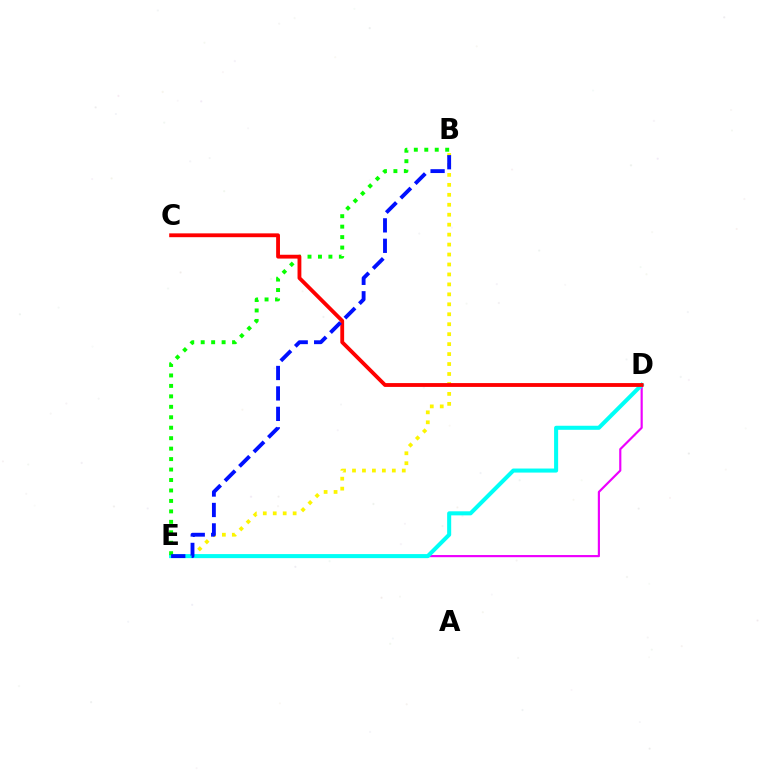{('D', 'E'): [{'color': '#ee00ff', 'line_style': 'solid', 'thickness': 1.56}, {'color': '#00fff6', 'line_style': 'solid', 'thickness': 2.92}], ('B', 'E'): [{'color': '#fcf500', 'line_style': 'dotted', 'thickness': 2.7}, {'color': '#08ff00', 'line_style': 'dotted', 'thickness': 2.84}, {'color': '#0010ff', 'line_style': 'dashed', 'thickness': 2.78}], ('C', 'D'): [{'color': '#ff0000', 'line_style': 'solid', 'thickness': 2.75}]}